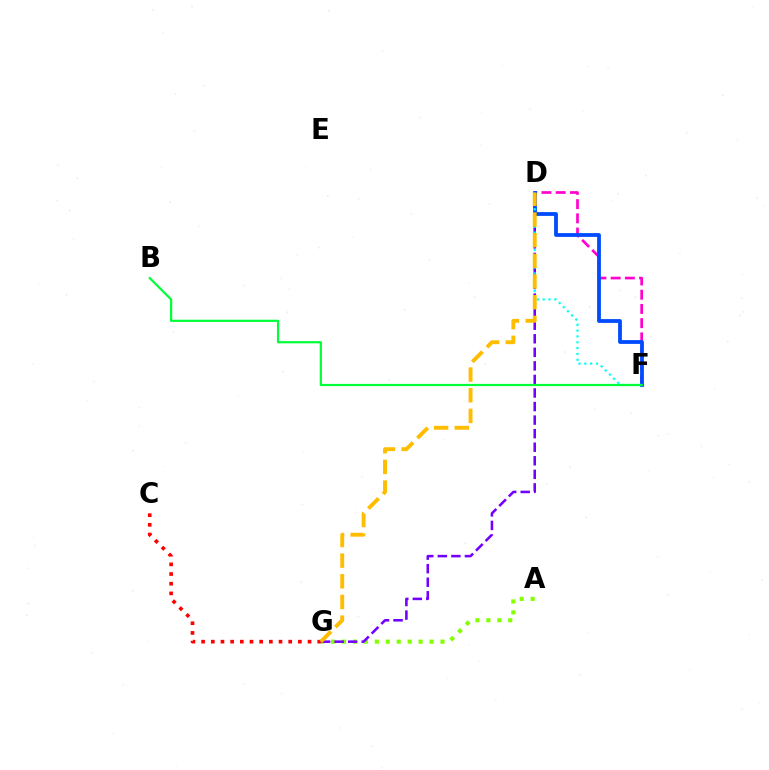{('A', 'G'): [{'color': '#84ff00', 'line_style': 'dotted', 'thickness': 2.97}], ('C', 'G'): [{'color': '#ff0000', 'line_style': 'dotted', 'thickness': 2.63}], ('D', 'G'): [{'color': '#7200ff', 'line_style': 'dashed', 'thickness': 1.84}, {'color': '#ffbd00', 'line_style': 'dashed', 'thickness': 2.81}], ('D', 'F'): [{'color': '#ff00cf', 'line_style': 'dashed', 'thickness': 1.93}, {'color': '#004bff', 'line_style': 'solid', 'thickness': 2.73}, {'color': '#00fff6', 'line_style': 'dotted', 'thickness': 1.58}], ('B', 'F'): [{'color': '#00ff39', 'line_style': 'solid', 'thickness': 1.59}]}